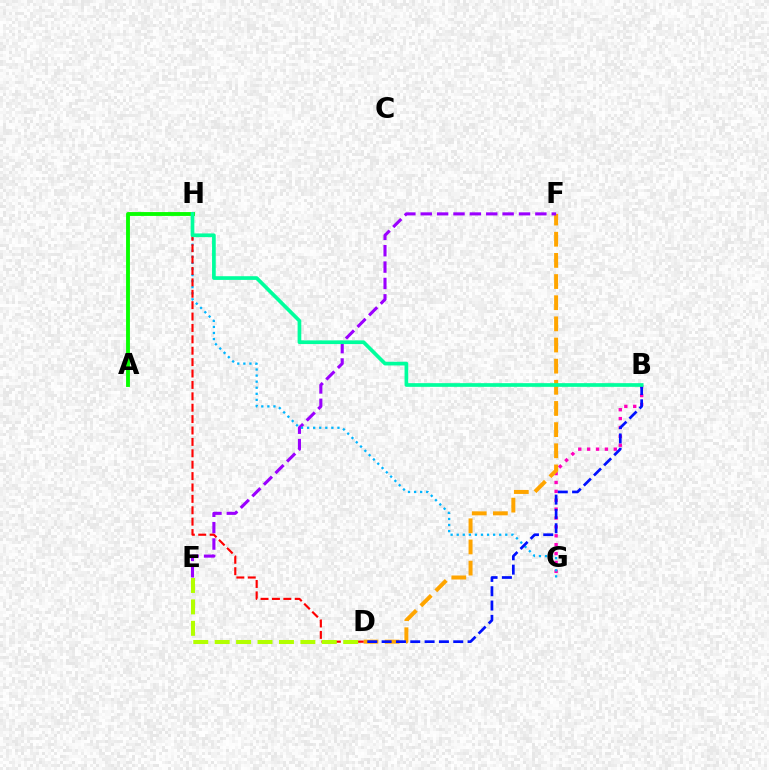{('B', 'G'): [{'color': '#ff00bd', 'line_style': 'dotted', 'thickness': 2.41}], ('D', 'F'): [{'color': '#ffa500', 'line_style': 'dashed', 'thickness': 2.87}], ('A', 'H'): [{'color': '#08ff00', 'line_style': 'solid', 'thickness': 2.78}], ('E', 'F'): [{'color': '#9b00ff', 'line_style': 'dashed', 'thickness': 2.23}], ('G', 'H'): [{'color': '#00b5ff', 'line_style': 'dotted', 'thickness': 1.65}], ('B', 'D'): [{'color': '#0010ff', 'line_style': 'dashed', 'thickness': 1.95}], ('D', 'H'): [{'color': '#ff0000', 'line_style': 'dashed', 'thickness': 1.55}], ('B', 'H'): [{'color': '#00ff9d', 'line_style': 'solid', 'thickness': 2.65}], ('D', 'E'): [{'color': '#b3ff00', 'line_style': 'dashed', 'thickness': 2.91}]}